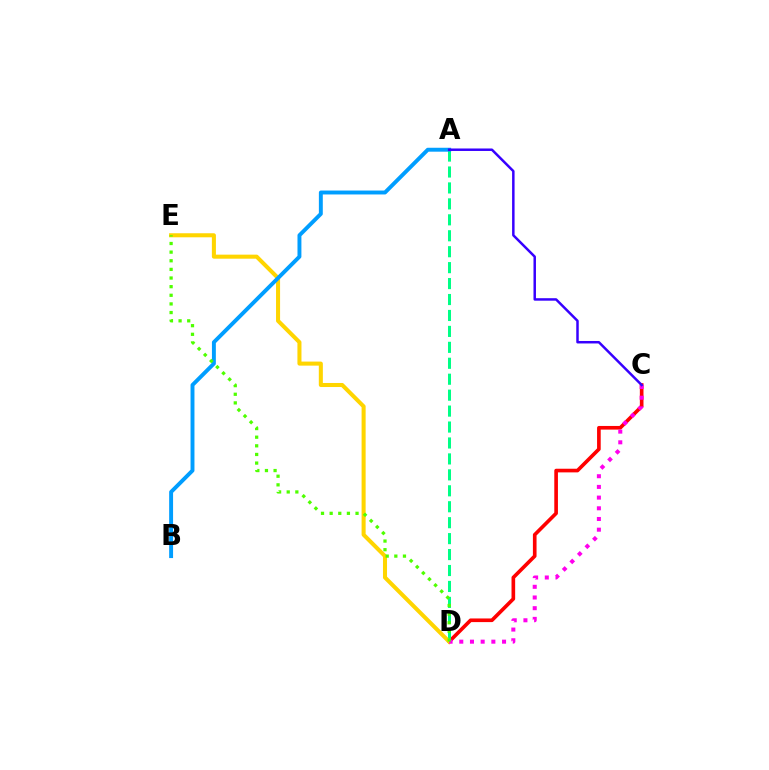{('C', 'D'): [{'color': '#ff0000', 'line_style': 'solid', 'thickness': 2.62}, {'color': '#ff00ed', 'line_style': 'dotted', 'thickness': 2.91}], ('A', 'D'): [{'color': '#00ff86', 'line_style': 'dashed', 'thickness': 2.17}], ('D', 'E'): [{'color': '#ffd500', 'line_style': 'solid', 'thickness': 2.91}, {'color': '#4fff00', 'line_style': 'dotted', 'thickness': 2.34}], ('A', 'B'): [{'color': '#009eff', 'line_style': 'solid', 'thickness': 2.82}], ('A', 'C'): [{'color': '#3700ff', 'line_style': 'solid', 'thickness': 1.79}]}